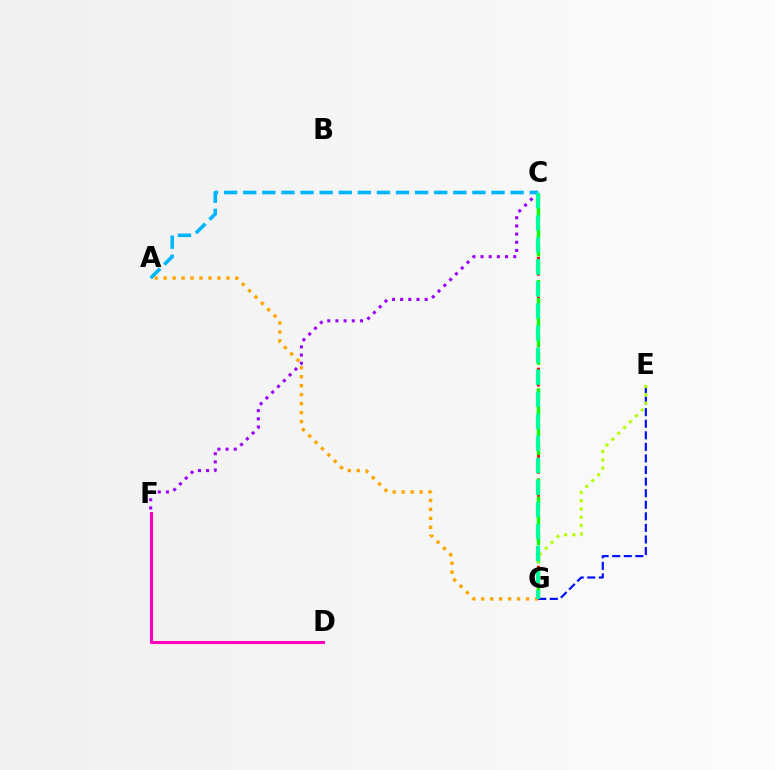{('C', 'F'): [{'color': '#9b00ff', 'line_style': 'dotted', 'thickness': 2.22}], ('A', 'C'): [{'color': '#00b5ff', 'line_style': 'dashed', 'thickness': 2.59}], ('C', 'G'): [{'color': '#ff0000', 'line_style': 'dotted', 'thickness': 2.15}, {'color': '#08ff00', 'line_style': 'dashed', 'thickness': 2.45}, {'color': '#00ff9d', 'line_style': 'dashed', 'thickness': 3.0}], ('E', 'G'): [{'color': '#0010ff', 'line_style': 'dashed', 'thickness': 1.57}, {'color': '#b3ff00', 'line_style': 'dotted', 'thickness': 2.25}], ('D', 'F'): [{'color': '#ff00bd', 'line_style': 'solid', 'thickness': 2.21}], ('A', 'G'): [{'color': '#ffa500', 'line_style': 'dotted', 'thickness': 2.44}]}